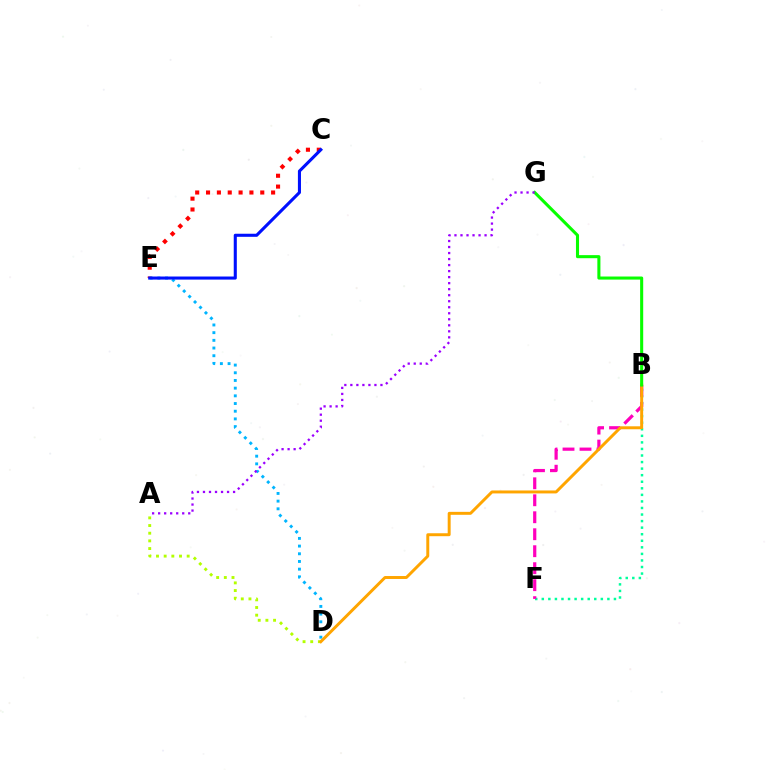{('B', 'F'): [{'color': '#00ff9d', 'line_style': 'dotted', 'thickness': 1.78}, {'color': '#ff00bd', 'line_style': 'dashed', 'thickness': 2.31}], ('A', 'D'): [{'color': '#b3ff00', 'line_style': 'dotted', 'thickness': 2.08}], ('C', 'E'): [{'color': '#ff0000', 'line_style': 'dotted', 'thickness': 2.95}, {'color': '#0010ff', 'line_style': 'solid', 'thickness': 2.22}], ('D', 'E'): [{'color': '#00b5ff', 'line_style': 'dotted', 'thickness': 2.09}], ('B', 'D'): [{'color': '#ffa500', 'line_style': 'solid', 'thickness': 2.13}], ('B', 'G'): [{'color': '#08ff00', 'line_style': 'solid', 'thickness': 2.21}], ('A', 'G'): [{'color': '#9b00ff', 'line_style': 'dotted', 'thickness': 1.64}]}